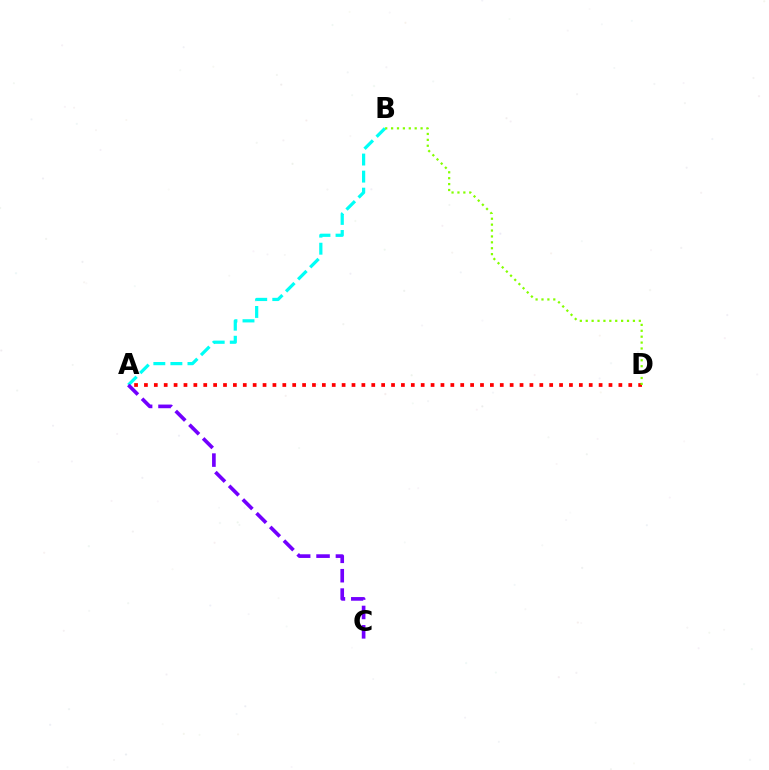{('A', 'B'): [{'color': '#00fff6', 'line_style': 'dashed', 'thickness': 2.32}], ('A', 'D'): [{'color': '#ff0000', 'line_style': 'dotted', 'thickness': 2.69}], ('A', 'C'): [{'color': '#7200ff', 'line_style': 'dashed', 'thickness': 2.63}], ('B', 'D'): [{'color': '#84ff00', 'line_style': 'dotted', 'thickness': 1.6}]}